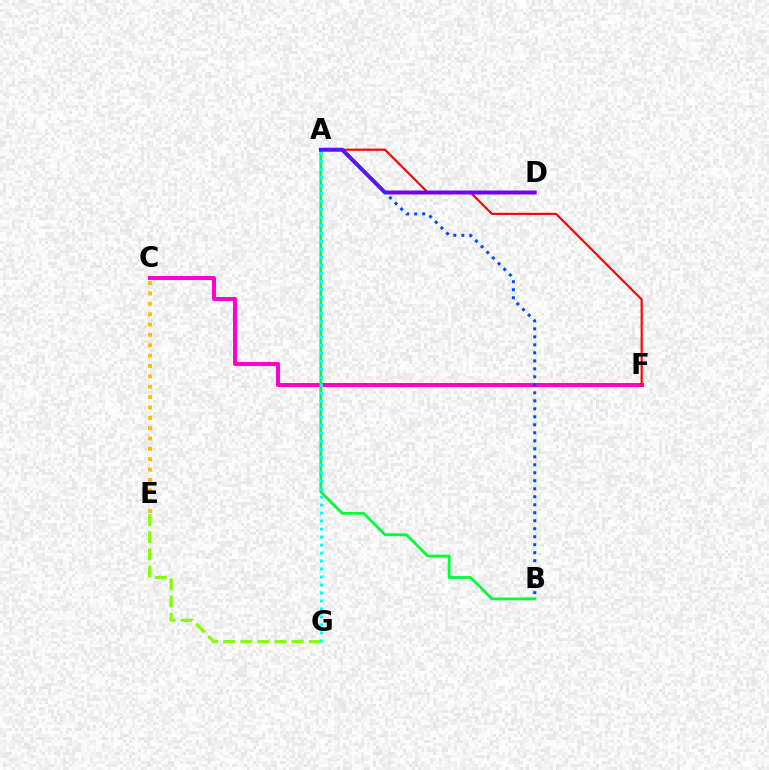{('C', 'F'): [{'color': '#ff00cf', 'line_style': 'solid', 'thickness': 2.85}], ('A', 'F'): [{'color': '#ff0000', 'line_style': 'solid', 'thickness': 1.54}], ('E', 'G'): [{'color': '#84ff00', 'line_style': 'dashed', 'thickness': 2.33}], ('A', 'B'): [{'color': '#00ff39', 'line_style': 'solid', 'thickness': 2.03}, {'color': '#004bff', 'line_style': 'dotted', 'thickness': 2.17}], ('A', 'D'): [{'color': '#7200ff', 'line_style': 'solid', 'thickness': 2.85}], ('C', 'E'): [{'color': '#ffbd00', 'line_style': 'dotted', 'thickness': 2.82}], ('A', 'G'): [{'color': '#00fff6', 'line_style': 'dotted', 'thickness': 2.17}]}